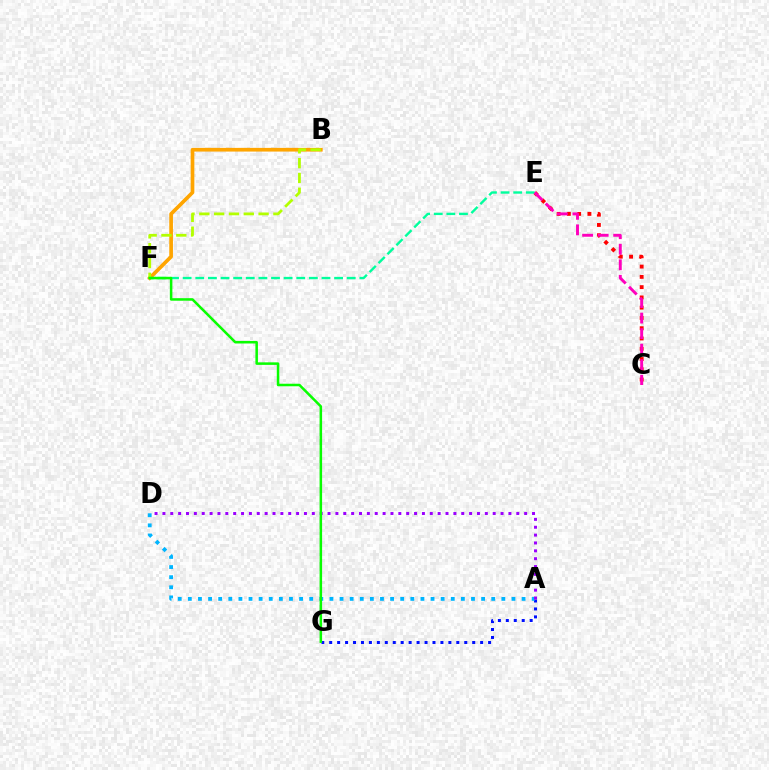{('B', 'F'): [{'color': '#ffa500', 'line_style': 'solid', 'thickness': 2.65}, {'color': '#b3ff00', 'line_style': 'dashed', 'thickness': 2.01}], ('C', 'E'): [{'color': '#ff0000', 'line_style': 'dotted', 'thickness': 2.79}, {'color': '#ff00bd', 'line_style': 'dashed', 'thickness': 2.11}], ('A', 'G'): [{'color': '#0010ff', 'line_style': 'dotted', 'thickness': 2.16}], ('E', 'F'): [{'color': '#00ff9d', 'line_style': 'dashed', 'thickness': 1.71}], ('A', 'D'): [{'color': '#00b5ff', 'line_style': 'dotted', 'thickness': 2.75}, {'color': '#9b00ff', 'line_style': 'dotted', 'thickness': 2.14}], ('F', 'G'): [{'color': '#08ff00', 'line_style': 'solid', 'thickness': 1.82}]}